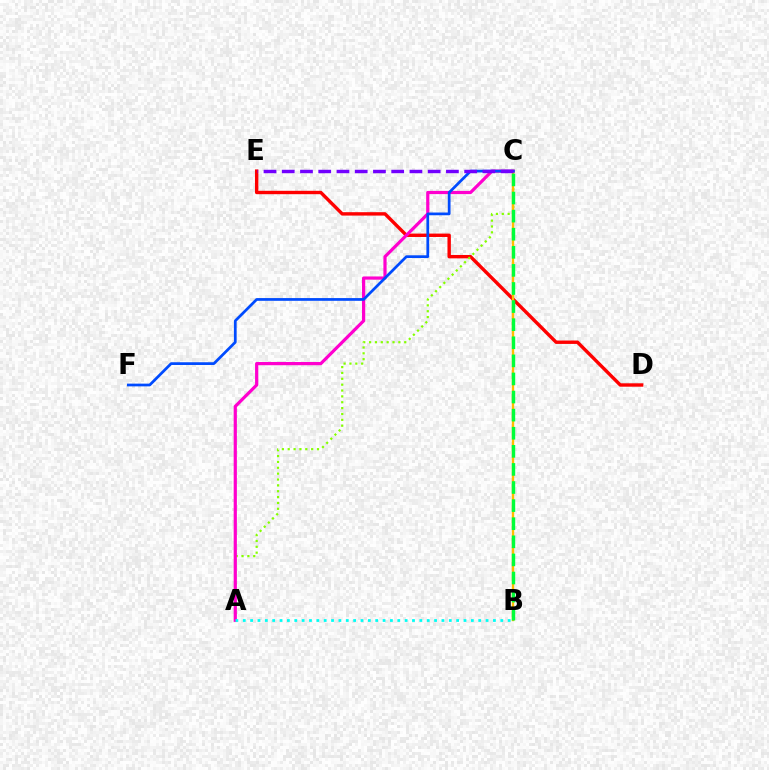{('D', 'E'): [{'color': '#ff0000', 'line_style': 'solid', 'thickness': 2.44}], ('A', 'C'): [{'color': '#84ff00', 'line_style': 'dotted', 'thickness': 1.59}, {'color': '#ff00cf', 'line_style': 'solid', 'thickness': 2.3}], ('B', 'C'): [{'color': '#ffbd00', 'line_style': 'solid', 'thickness': 1.71}, {'color': '#00ff39', 'line_style': 'dashed', 'thickness': 2.46}], ('C', 'F'): [{'color': '#004bff', 'line_style': 'solid', 'thickness': 1.97}], ('A', 'B'): [{'color': '#00fff6', 'line_style': 'dotted', 'thickness': 2.0}], ('C', 'E'): [{'color': '#7200ff', 'line_style': 'dashed', 'thickness': 2.48}]}